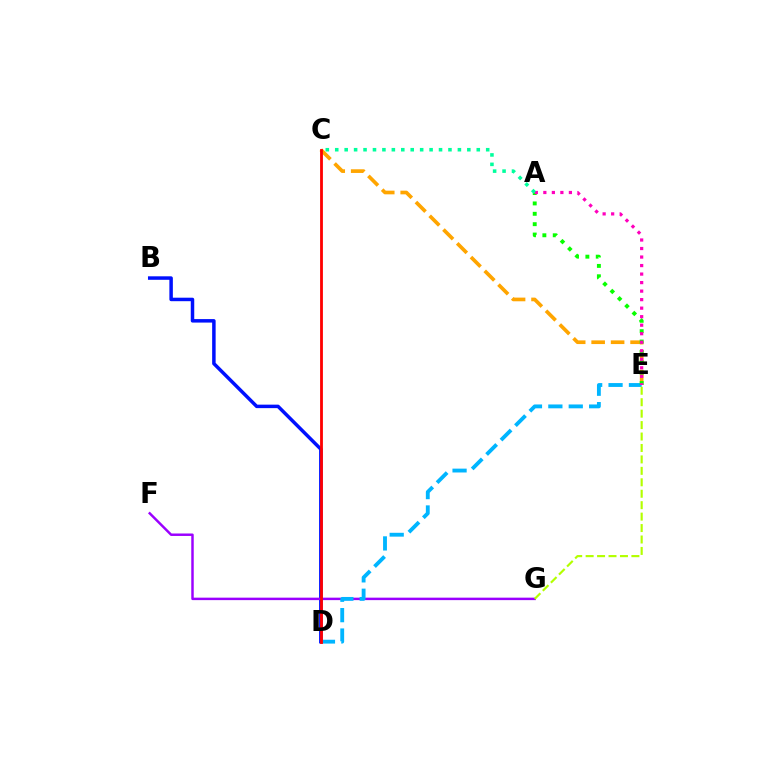{('B', 'D'): [{'color': '#0010ff', 'line_style': 'solid', 'thickness': 2.51}], ('C', 'E'): [{'color': '#ffa500', 'line_style': 'dashed', 'thickness': 2.64}], ('F', 'G'): [{'color': '#9b00ff', 'line_style': 'solid', 'thickness': 1.77}], ('D', 'E'): [{'color': '#00b5ff', 'line_style': 'dashed', 'thickness': 2.77}], ('A', 'E'): [{'color': '#08ff00', 'line_style': 'dotted', 'thickness': 2.82}, {'color': '#ff00bd', 'line_style': 'dotted', 'thickness': 2.31}], ('C', 'D'): [{'color': '#ff0000', 'line_style': 'solid', 'thickness': 2.03}], ('A', 'C'): [{'color': '#00ff9d', 'line_style': 'dotted', 'thickness': 2.56}], ('E', 'G'): [{'color': '#b3ff00', 'line_style': 'dashed', 'thickness': 1.55}]}